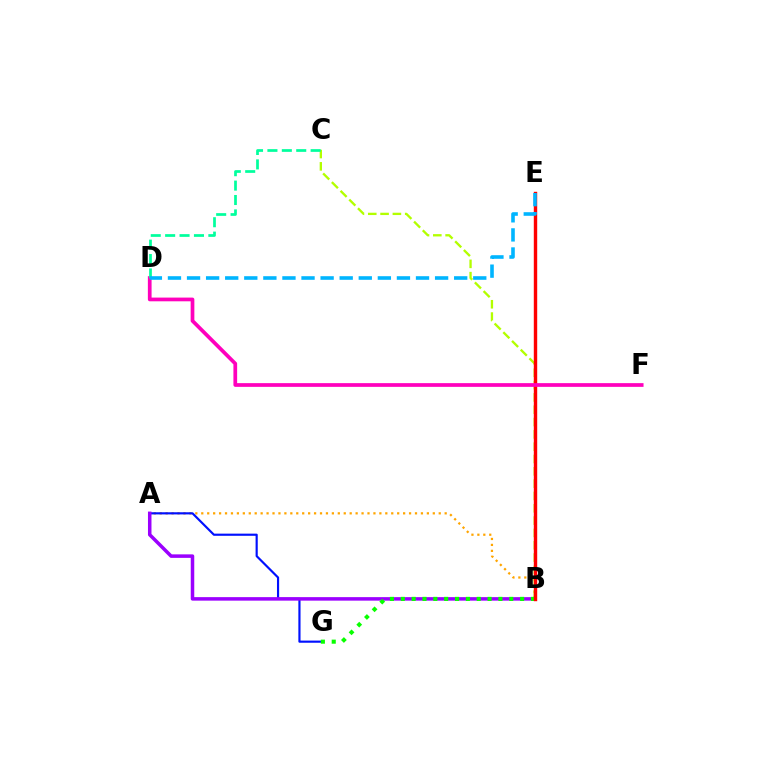{('A', 'B'): [{'color': '#ffa500', 'line_style': 'dotted', 'thickness': 1.61}, {'color': '#9b00ff', 'line_style': 'solid', 'thickness': 2.53}], ('B', 'C'): [{'color': '#b3ff00', 'line_style': 'dashed', 'thickness': 1.67}], ('A', 'G'): [{'color': '#0010ff', 'line_style': 'solid', 'thickness': 1.56}], ('B', 'G'): [{'color': '#08ff00', 'line_style': 'dotted', 'thickness': 2.95}], ('B', 'E'): [{'color': '#ff0000', 'line_style': 'solid', 'thickness': 2.45}], ('D', 'F'): [{'color': '#ff00bd', 'line_style': 'solid', 'thickness': 2.68}], ('C', 'D'): [{'color': '#00ff9d', 'line_style': 'dashed', 'thickness': 1.96}], ('D', 'E'): [{'color': '#00b5ff', 'line_style': 'dashed', 'thickness': 2.59}]}